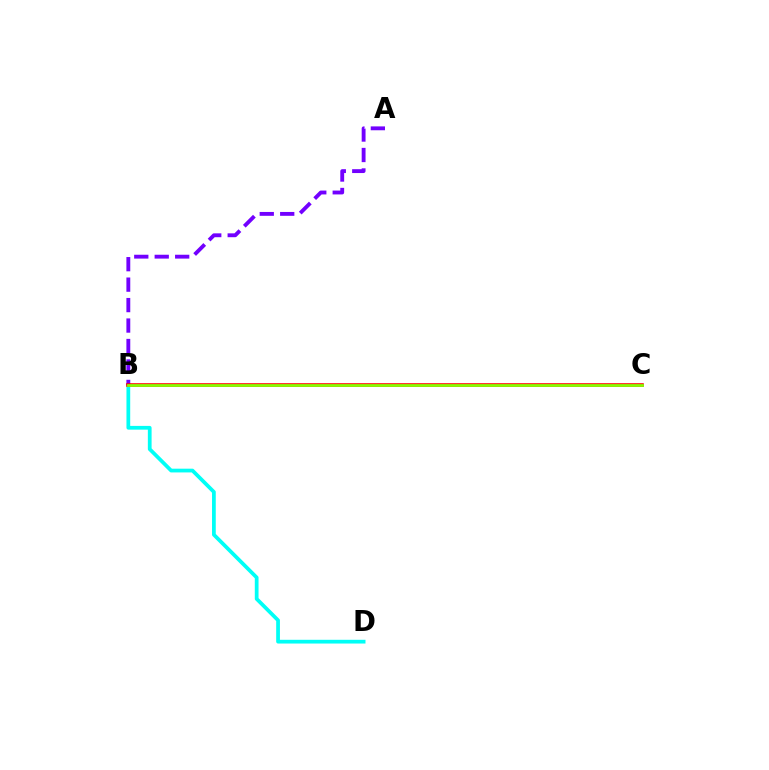{('B', 'D'): [{'color': '#00fff6', 'line_style': 'solid', 'thickness': 2.7}], ('A', 'B'): [{'color': '#7200ff', 'line_style': 'dashed', 'thickness': 2.78}], ('B', 'C'): [{'color': '#ff0000', 'line_style': 'solid', 'thickness': 2.57}, {'color': '#84ff00', 'line_style': 'solid', 'thickness': 1.98}]}